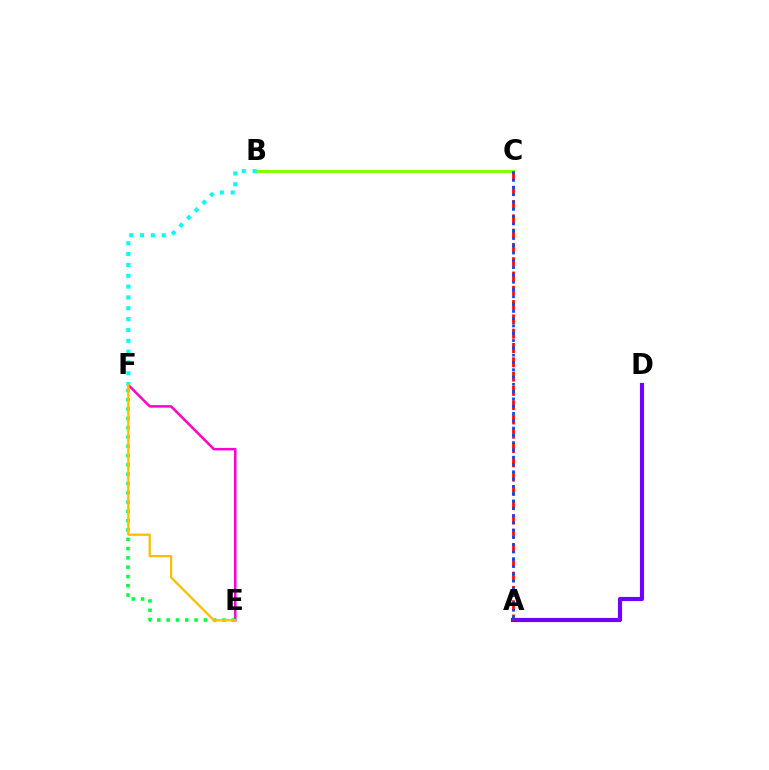{('B', 'C'): [{'color': '#84ff00', 'line_style': 'solid', 'thickness': 2.22}], ('A', 'D'): [{'color': '#7200ff', 'line_style': 'solid', 'thickness': 2.98}], ('E', 'F'): [{'color': '#ff00cf', 'line_style': 'solid', 'thickness': 1.8}, {'color': '#00ff39', 'line_style': 'dotted', 'thickness': 2.53}, {'color': '#ffbd00', 'line_style': 'solid', 'thickness': 1.64}], ('B', 'F'): [{'color': '#00fff6', 'line_style': 'dotted', 'thickness': 2.94}], ('A', 'C'): [{'color': '#ff0000', 'line_style': 'dashed', 'thickness': 1.94}, {'color': '#004bff', 'line_style': 'dotted', 'thickness': 1.98}]}